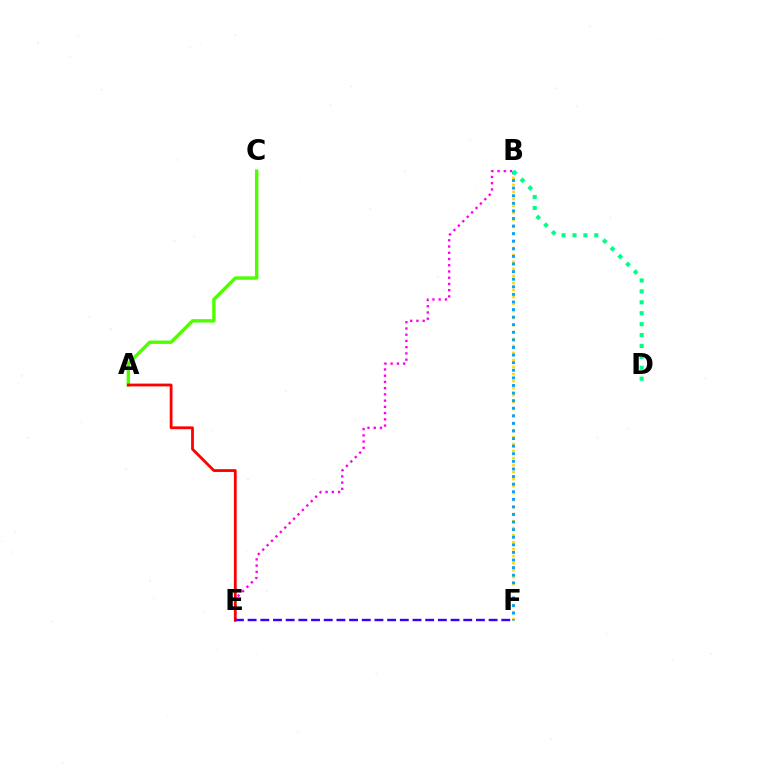{('B', 'E'): [{'color': '#ff00ed', 'line_style': 'dotted', 'thickness': 1.69}], ('A', 'C'): [{'color': '#4fff00', 'line_style': 'solid', 'thickness': 2.46}], ('A', 'E'): [{'color': '#ff0000', 'line_style': 'solid', 'thickness': 2.02}], ('B', 'F'): [{'color': '#ffd500', 'line_style': 'dotted', 'thickness': 1.9}, {'color': '#009eff', 'line_style': 'dotted', 'thickness': 2.06}], ('E', 'F'): [{'color': '#3700ff', 'line_style': 'dashed', 'thickness': 1.72}], ('B', 'D'): [{'color': '#00ff86', 'line_style': 'dotted', 'thickness': 2.96}]}